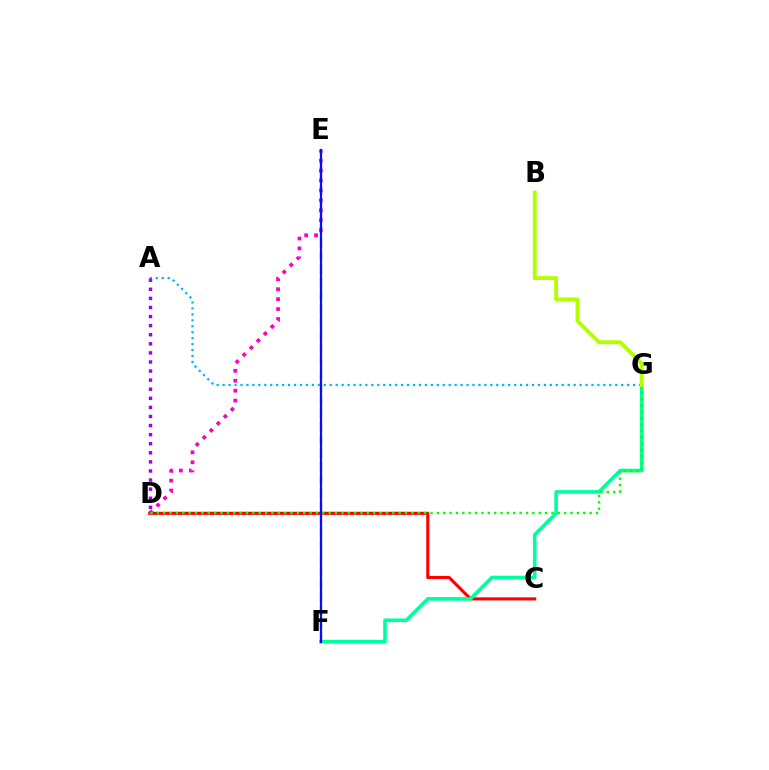{('C', 'D'): [{'color': '#ff0000', 'line_style': 'solid', 'thickness': 2.22}], ('F', 'G'): [{'color': '#00ff9d', 'line_style': 'solid', 'thickness': 2.61}], ('A', 'G'): [{'color': '#00b5ff', 'line_style': 'dotted', 'thickness': 1.62}], ('D', 'E'): [{'color': '#ff00bd', 'line_style': 'dotted', 'thickness': 2.7}], ('A', 'D'): [{'color': '#9b00ff', 'line_style': 'dotted', 'thickness': 2.47}], ('D', 'G'): [{'color': '#08ff00', 'line_style': 'dotted', 'thickness': 1.73}], ('E', 'F'): [{'color': '#ffa500', 'line_style': 'dashed', 'thickness': 1.79}, {'color': '#0010ff', 'line_style': 'solid', 'thickness': 1.6}], ('B', 'G'): [{'color': '#b3ff00', 'line_style': 'solid', 'thickness': 2.78}]}